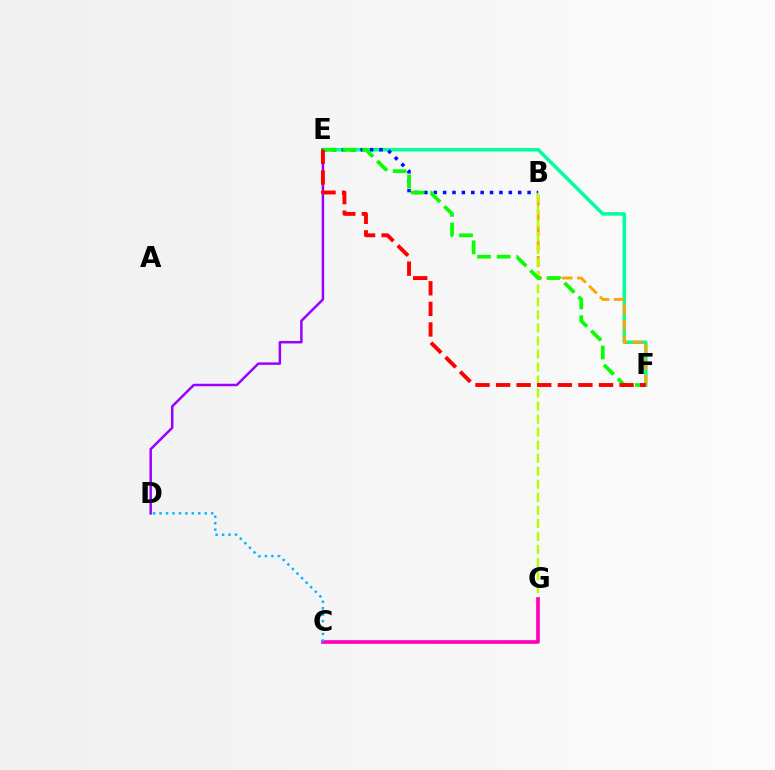{('E', 'F'): [{'color': '#00ff9d', 'line_style': 'solid', 'thickness': 2.53}, {'color': '#08ff00', 'line_style': 'dashed', 'thickness': 2.67}, {'color': '#ff0000', 'line_style': 'dashed', 'thickness': 2.8}], ('B', 'F'): [{'color': '#ffa500', 'line_style': 'dashed', 'thickness': 2.07}], ('B', 'E'): [{'color': '#0010ff', 'line_style': 'dotted', 'thickness': 2.55}], ('D', 'E'): [{'color': '#9b00ff', 'line_style': 'solid', 'thickness': 1.79}], ('B', 'G'): [{'color': '#b3ff00', 'line_style': 'dashed', 'thickness': 1.77}], ('C', 'G'): [{'color': '#ff00bd', 'line_style': 'solid', 'thickness': 2.63}], ('C', 'D'): [{'color': '#00b5ff', 'line_style': 'dotted', 'thickness': 1.75}]}